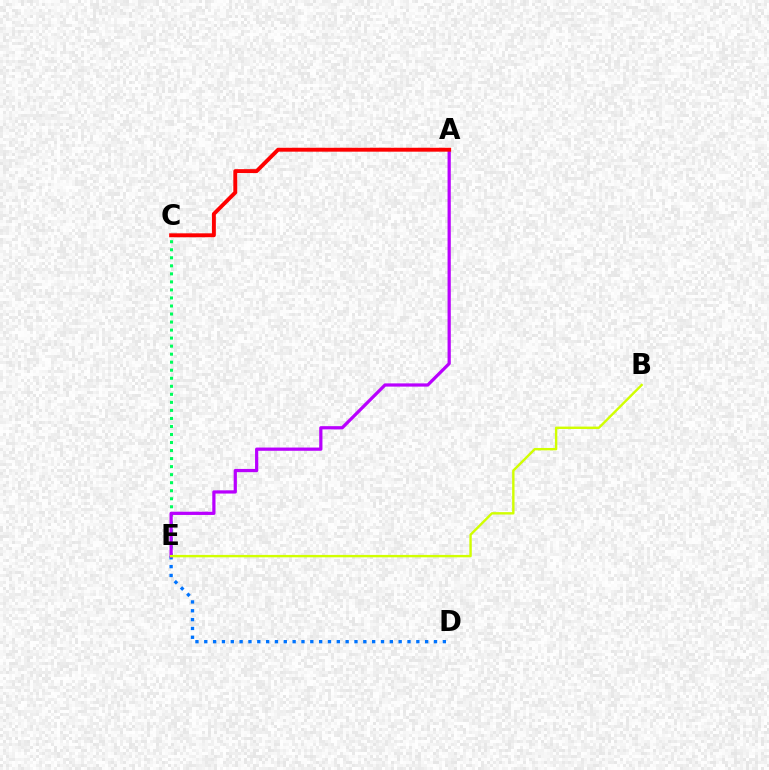{('D', 'E'): [{'color': '#0074ff', 'line_style': 'dotted', 'thickness': 2.4}], ('C', 'E'): [{'color': '#00ff5c', 'line_style': 'dotted', 'thickness': 2.18}], ('A', 'E'): [{'color': '#b900ff', 'line_style': 'solid', 'thickness': 2.32}], ('B', 'E'): [{'color': '#d1ff00', 'line_style': 'solid', 'thickness': 1.72}], ('A', 'C'): [{'color': '#ff0000', 'line_style': 'solid', 'thickness': 2.81}]}